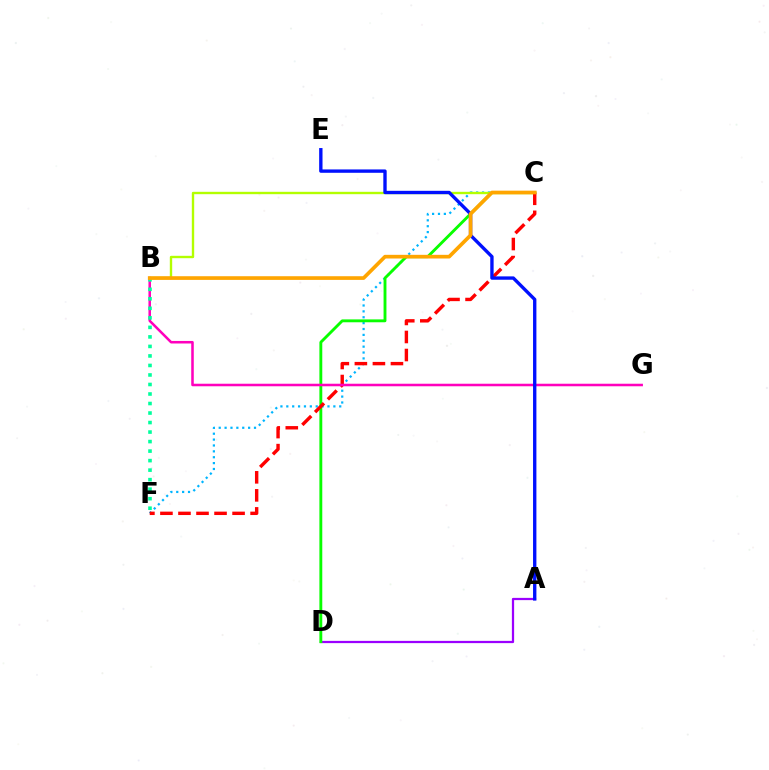{('C', 'F'): [{'color': '#00b5ff', 'line_style': 'dotted', 'thickness': 1.6}, {'color': '#ff0000', 'line_style': 'dashed', 'thickness': 2.45}], ('B', 'C'): [{'color': '#b3ff00', 'line_style': 'solid', 'thickness': 1.71}, {'color': '#ffa500', 'line_style': 'solid', 'thickness': 2.65}], ('A', 'D'): [{'color': '#9b00ff', 'line_style': 'solid', 'thickness': 1.61}], ('C', 'D'): [{'color': '#08ff00', 'line_style': 'solid', 'thickness': 2.07}], ('B', 'G'): [{'color': '#ff00bd', 'line_style': 'solid', 'thickness': 1.83}], ('B', 'F'): [{'color': '#00ff9d', 'line_style': 'dotted', 'thickness': 2.59}], ('A', 'E'): [{'color': '#0010ff', 'line_style': 'solid', 'thickness': 2.42}]}